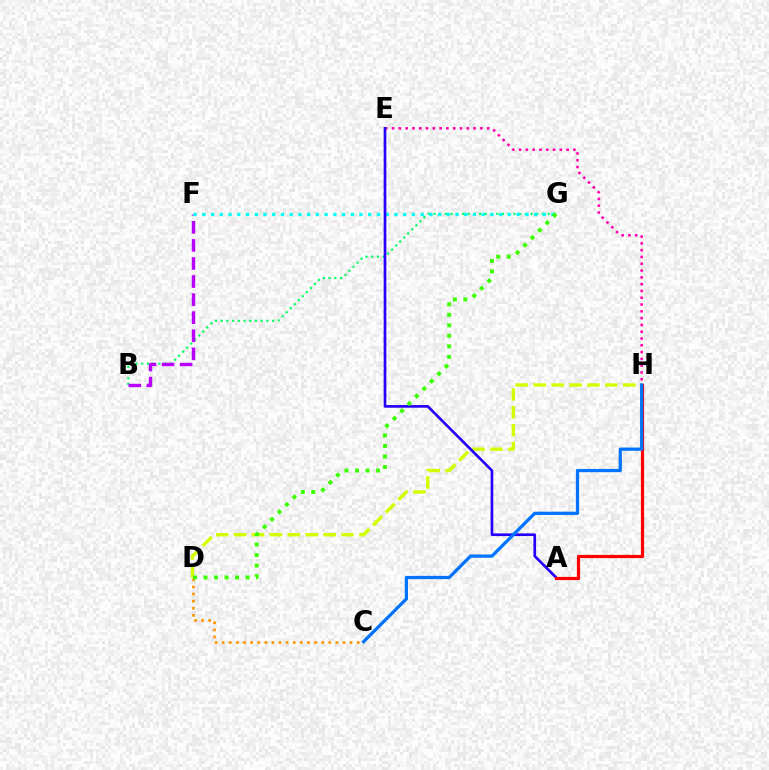{('B', 'G'): [{'color': '#00ff5c', 'line_style': 'dotted', 'thickness': 1.55}], ('C', 'D'): [{'color': '#ff9400', 'line_style': 'dotted', 'thickness': 1.93}], ('B', 'F'): [{'color': '#b900ff', 'line_style': 'dashed', 'thickness': 2.46}], ('E', 'H'): [{'color': '#ff00ac', 'line_style': 'dotted', 'thickness': 1.85}], ('F', 'G'): [{'color': '#00fff6', 'line_style': 'dotted', 'thickness': 2.37}], ('D', 'H'): [{'color': '#d1ff00', 'line_style': 'dashed', 'thickness': 2.43}], ('A', 'E'): [{'color': '#2500ff', 'line_style': 'solid', 'thickness': 1.93}], ('A', 'H'): [{'color': '#ff0000', 'line_style': 'solid', 'thickness': 2.3}], ('C', 'H'): [{'color': '#0074ff', 'line_style': 'solid', 'thickness': 2.34}], ('D', 'G'): [{'color': '#3dff00', 'line_style': 'dotted', 'thickness': 2.86}]}